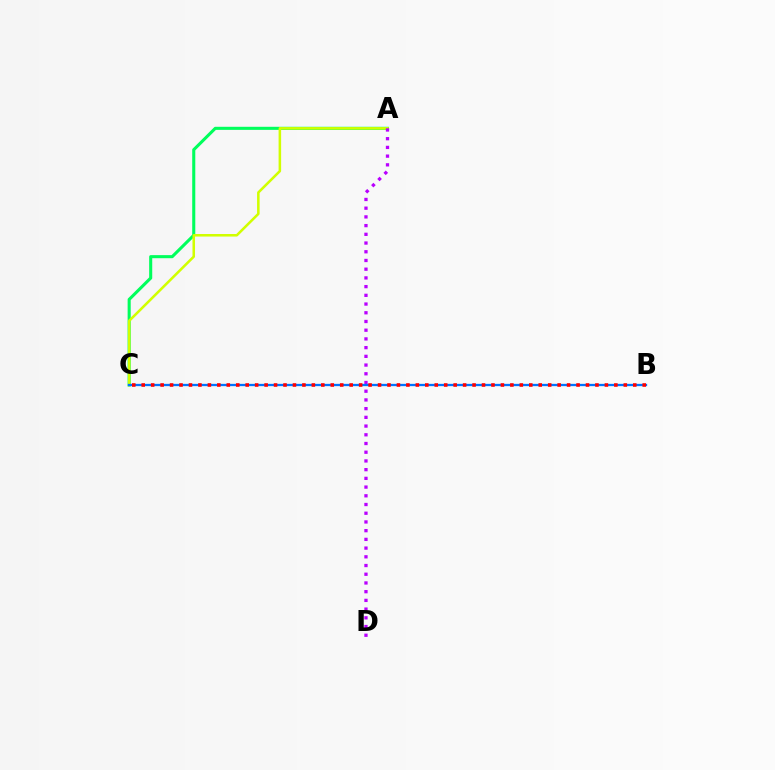{('A', 'C'): [{'color': '#00ff5c', 'line_style': 'solid', 'thickness': 2.21}, {'color': '#d1ff00', 'line_style': 'solid', 'thickness': 1.83}], ('A', 'D'): [{'color': '#b900ff', 'line_style': 'dotted', 'thickness': 2.37}], ('B', 'C'): [{'color': '#0074ff', 'line_style': 'solid', 'thickness': 1.65}, {'color': '#ff0000', 'line_style': 'dotted', 'thickness': 2.57}]}